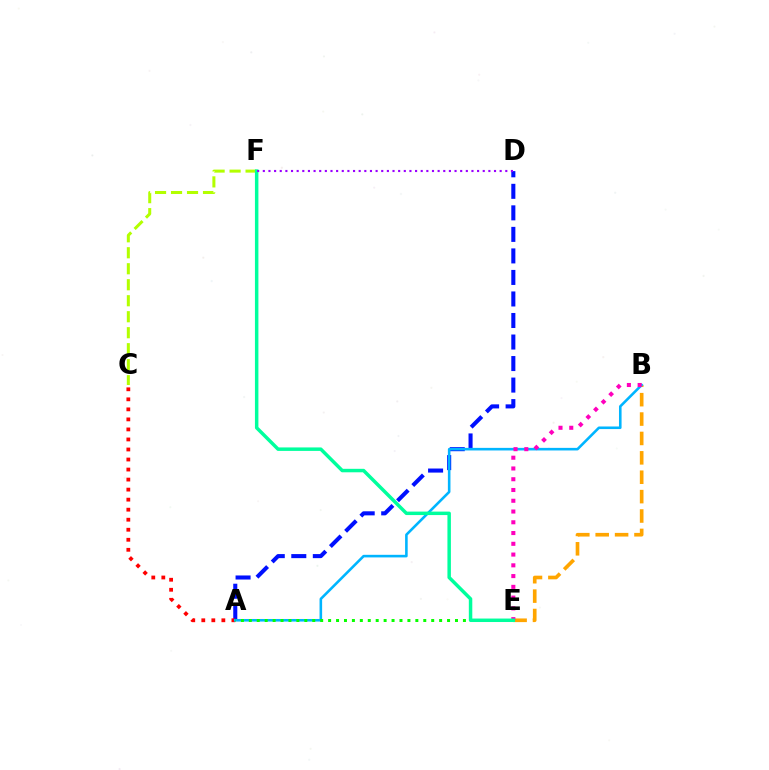{('B', 'E'): [{'color': '#ffa500', 'line_style': 'dashed', 'thickness': 2.63}, {'color': '#ff00bd', 'line_style': 'dotted', 'thickness': 2.92}], ('A', 'D'): [{'color': '#0010ff', 'line_style': 'dashed', 'thickness': 2.92}], ('A', 'C'): [{'color': '#ff0000', 'line_style': 'dotted', 'thickness': 2.73}], ('C', 'F'): [{'color': '#b3ff00', 'line_style': 'dashed', 'thickness': 2.17}], ('A', 'B'): [{'color': '#00b5ff', 'line_style': 'solid', 'thickness': 1.86}], ('A', 'E'): [{'color': '#08ff00', 'line_style': 'dotted', 'thickness': 2.15}], ('E', 'F'): [{'color': '#00ff9d', 'line_style': 'solid', 'thickness': 2.5}], ('D', 'F'): [{'color': '#9b00ff', 'line_style': 'dotted', 'thickness': 1.53}]}